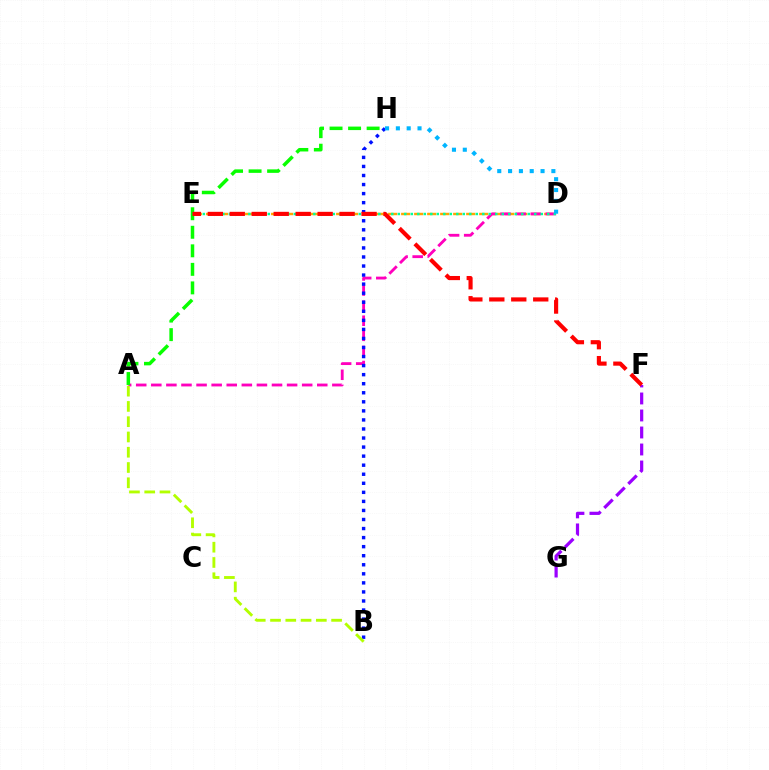{('D', 'E'): [{'color': '#ffa500', 'line_style': 'dashed', 'thickness': 1.77}, {'color': '#00ff9d', 'line_style': 'dotted', 'thickness': 1.77}], ('A', 'D'): [{'color': '#ff00bd', 'line_style': 'dashed', 'thickness': 2.05}], ('B', 'H'): [{'color': '#0010ff', 'line_style': 'dotted', 'thickness': 2.46}], ('A', 'B'): [{'color': '#b3ff00', 'line_style': 'dashed', 'thickness': 2.07}], ('F', 'G'): [{'color': '#9b00ff', 'line_style': 'dashed', 'thickness': 2.31}], ('A', 'H'): [{'color': '#08ff00', 'line_style': 'dashed', 'thickness': 2.52}], ('D', 'H'): [{'color': '#00b5ff', 'line_style': 'dotted', 'thickness': 2.94}], ('E', 'F'): [{'color': '#ff0000', 'line_style': 'dashed', 'thickness': 2.98}]}